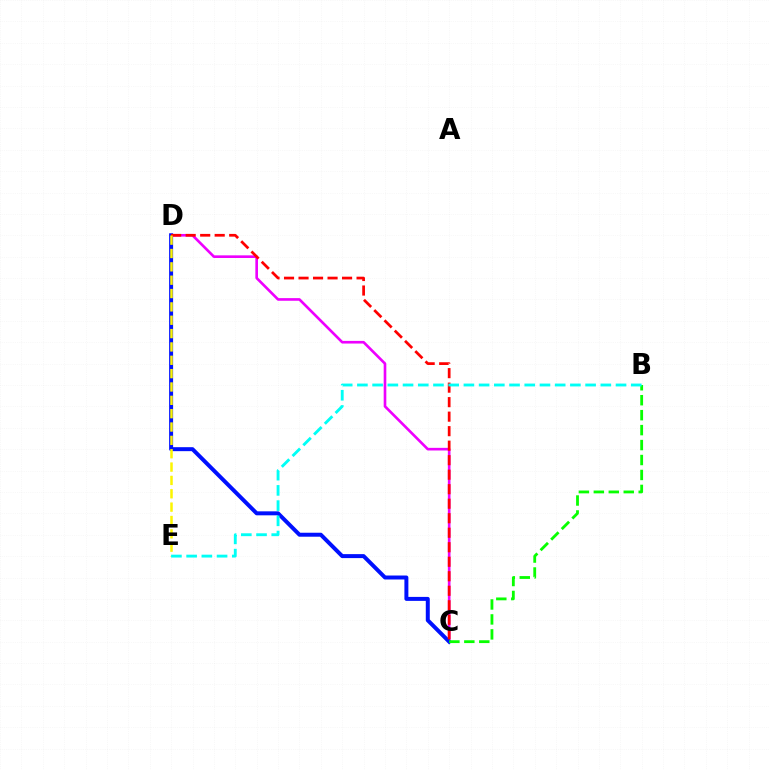{('C', 'D'): [{'color': '#ee00ff', 'line_style': 'solid', 'thickness': 1.9}, {'color': '#0010ff', 'line_style': 'solid', 'thickness': 2.86}, {'color': '#ff0000', 'line_style': 'dashed', 'thickness': 1.97}], ('B', 'C'): [{'color': '#08ff00', 'line_style': 'dashed', 'thickness': 2.03}], ('D', 'E'): [{'color': '#fcf500', 'line_style': 'dashed', 'thickness': 1.81}], ('B', 'E'): [{'color': '#00fff6', 'line_style': 'dashed', 'thickness': 2.07}]}